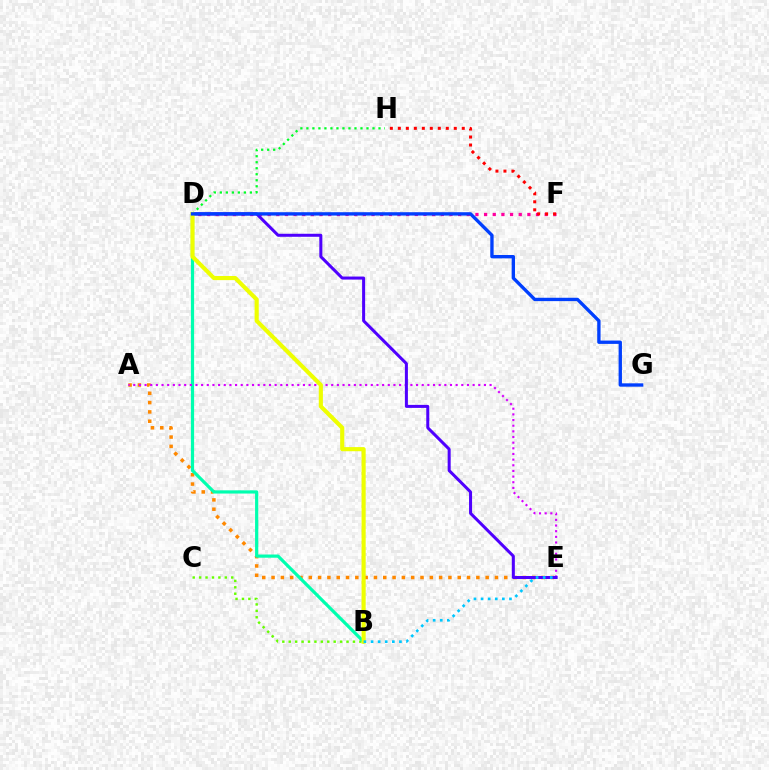{('D', 'F'): [{'color': '#ff00a0', 'line_style': 'dotted', 'thickness': 2.35}], ('B', 'C'): [{'color': '#66ff00', 'line_style': 'dotted', 'thickness': 1.74}], ('A', 'E'): [{'color': '#ff8800', 'line_style': 'dotted', 'thickness': 2.53}, {'color': '#d600ff', 'line_style': 'dotted', 'thickness': 1.54}], ('F', 'H'): [{'color': '#ff0000', 'line_style': 'dotted', 'thickness': 2.17}], ('D', 'H'): [{'color': '#00ff27', 'line_style': 'dotted', 'thickness': 1.63}], ('B', 'D'): [{'color': '#00ffaf', 'line_style': 'solid', 'thickness': 2.3}, {'color': '#eeff00', 'line_style': 'solid', 'thickness': 2.97}], ('D', 'E'): [{'color': '#4f00ff', 'line_style': 'solid', 'thickness': 2.17}], ('D', 'G'): [{'color': '#003fff', 'line_style': 'solid', 'thickness': 2.41}], ('B', 'E'): [{'color': '#00c7ff', 'line_style': 'dotted', 'thickness': 1.93}]}